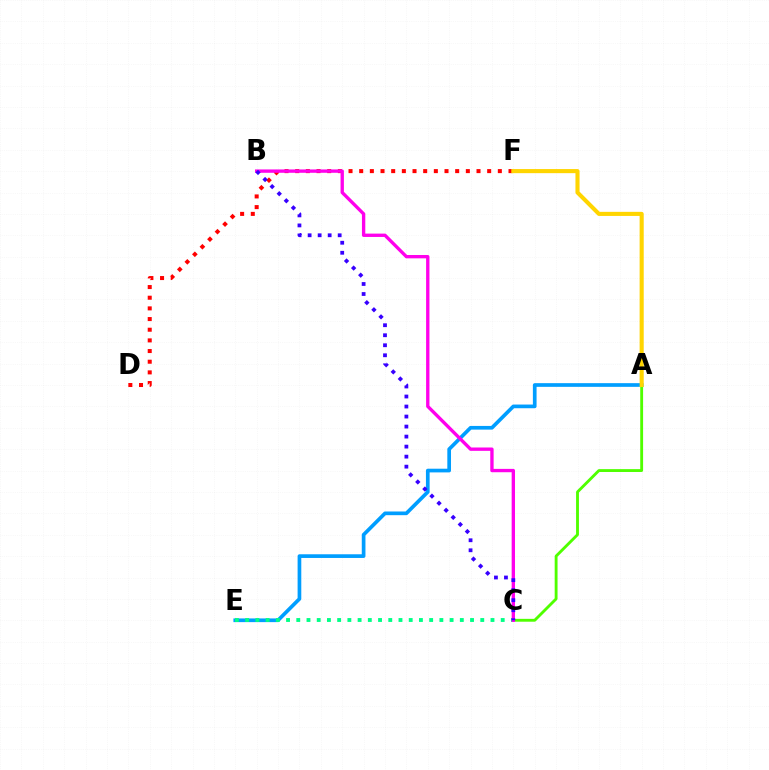{('D', 'F'): [{'color': '#ff0000', 'line_style': 'dotted', 'thickness': 2.9}], ('A', 'C'): [{'color': '#4fff00', 'line_style': 'solid', 'thickness': 2.06}], ('A', 'E'): [{'color': '#009eff', 'line_style': 'solid', 'thickness': 2.65}], ('C', 'E'): [{'color': '#00ff86', 'line_style': 'dotted', 'thickness': 2.78}], ('A', 'F'): [{'color': '#ffd500', 'line_style': 'solid', 'thickness': 2.95}], ('B', 'C'): [{'color': '#ff00ed', 'line_style': 'solid', 'thickness': 2.41}, {'color': '#3700ff', 'line_style': 'dotted', 'thickness': 2.72}]}